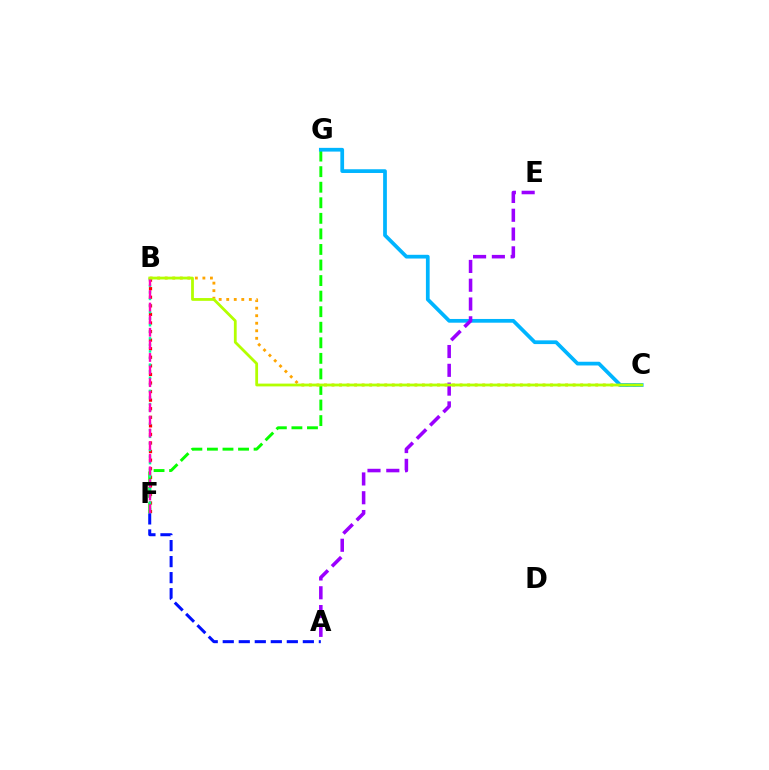{('B', 'F'): [{'color': '#ff0000', 'line_style': 'dotted', 'thickness': 2.33}, {'color': '#00ff9d', 'line_style': 'dotted', 'thickness': 1.78}, {'color': '#ff00bd', 'line_style': 'dashed', 'thickness': 1.71}], ('F', 'G'): [{'color': '#08ff00', 'line_style': 'dashed', 'thickness': 2.11}], ('B', 'C'): [{'color': '#ffa500', 'line_style': 'dotted', 'thickness': 2.05}, {'color': '#b3ff00', 'line_style': 'solid', 'thickness': 2.01}], ('C', 'G'): [{'color': '#00b5ff', 'line_style': 'solid', 'thickness': 2.69}], ('A', 'E'): [{'color': '#9b00ff', 'line_style': 'dashed', 'thickness': 2.55}], ('A', 'F'): [{'color': '#0010ff', 'line_style': 'dashed', 'thickness': 2.18}]}